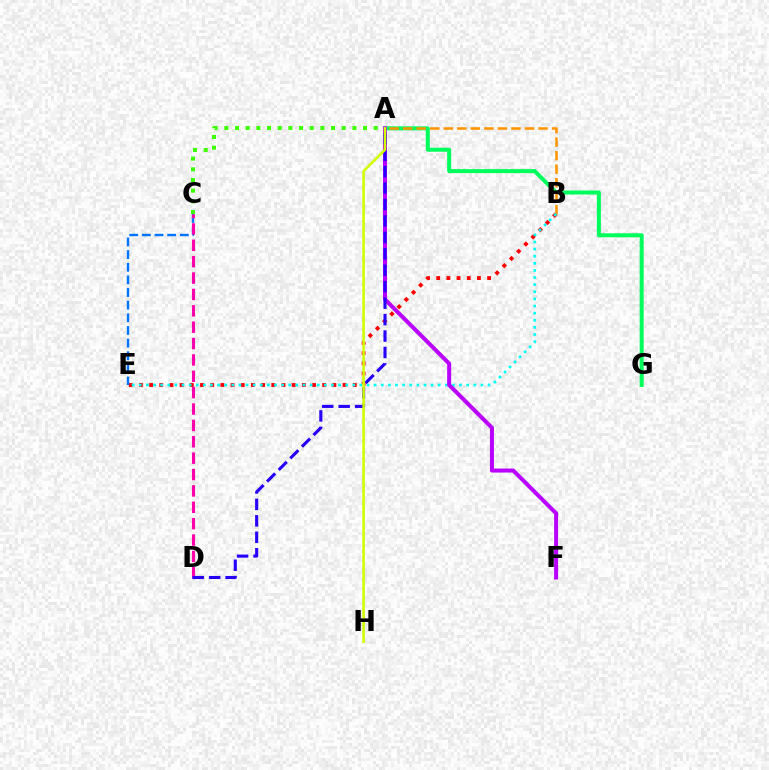{('B', 'E'): [{'color': '#ff0000', 'line_style': 'dotted', 'thickness': 2.77}, {'color': '#00fff6', 'line_style': 'dotted', 'thickness': 1.93}], ('A', 'G'): [{'color': '#00ff5c', 'line_style': 'solid', 'thickness': 2.89}], ('C', 'E'): [{'color': '#0074ff', 'line_style': 'dashed', 'thickness': 1.72}], ('A', 'B'): [{'color': '#ff9400', 'line_style': 'dashed', 'thickness': 1.84}], ('A', 'C'): [{'color': '#3dff00', 'line_style': 'dotted', 'thickness': 2.9}], ('A', 'F'): [{'color': '#b900ff', 'line_style': 'solid', 'thickness': 2.89}], ('C', 'D'): [{'color': '#ff00ac', 'line_style': 'dashed', 'thickness': 2.22}], ('A', 'D'): [{'color': '#2500ff', 'line_style': 'dashed', 'thickness': 2.23}], ('A', 'H'): [{'color': '#d1ff00', 'line_style': 'solid', 'thickness': 1.83}]}